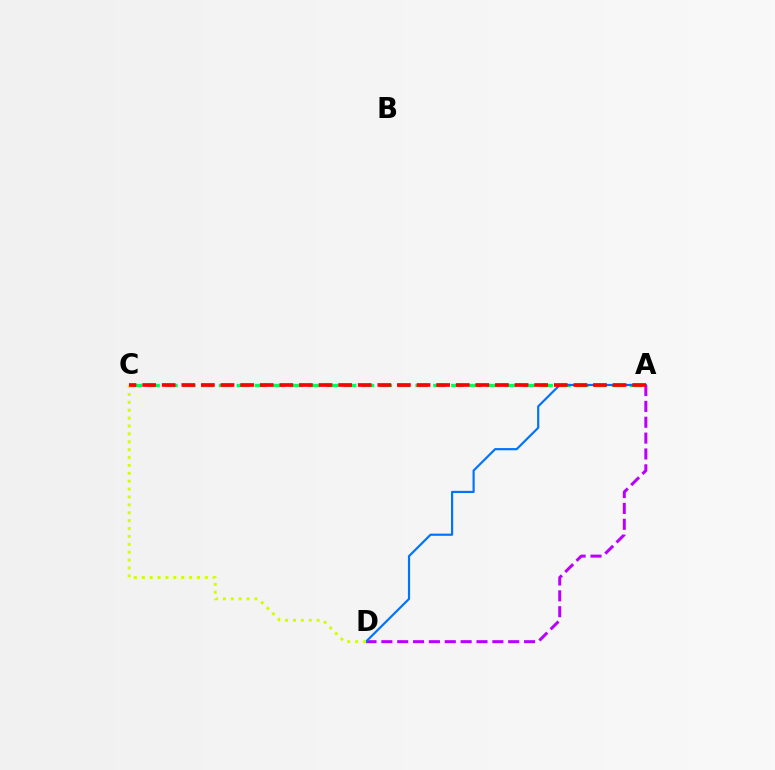{('A', 'D'): [{'color': '#b900ff', 'line_style': 'dashed', 'thickness': 2.15}, {'color': '#0074ff', 'line_style': 'solid', 'thickness': 1.58}], ('A', 'C'): [{'color': '#00ff5c', 'line_style': 'dashed', 'thickness': 2.43}, {'color': '#ff0000', 'line_style': 'dashed', 'thickness': 2.66}], ('C', 'D'): [{'color': '#d1ff00', 'line_style': 'dotted', 'thickness': 2.14}]}